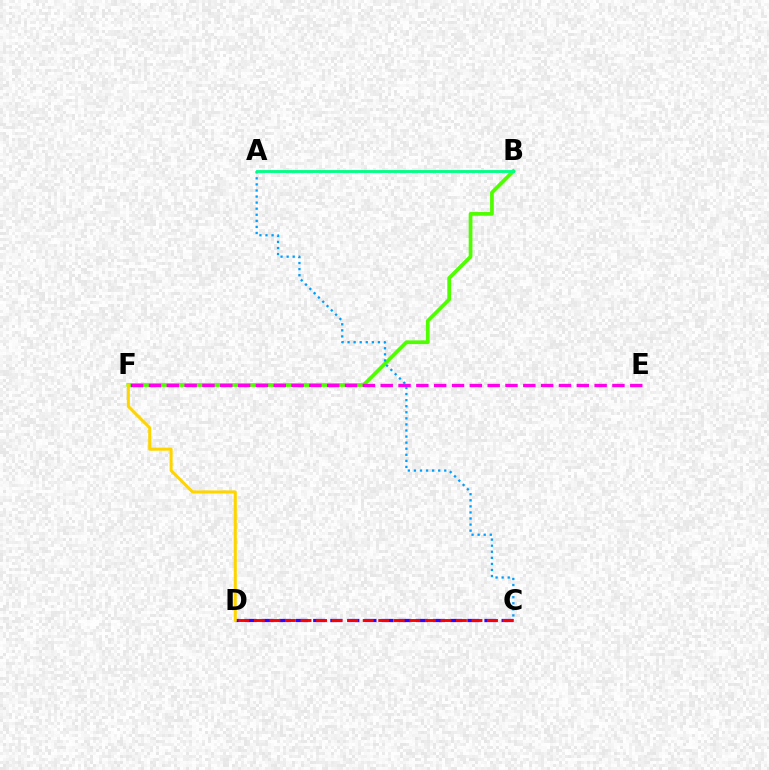{('B', 'F'): [{'color': '#4fff00', 'line_style': 'solid', 'thickness': 2.69}], ('C', 'D'): [{'color': '#3700ff', 'line_style': 'dashed', 'thickness': 2.33}, {'color': '#ff0000', 'line_style': 'dashed', 'thickness': 2.11}], ('D', 'F'): [{'color': '#ffd500', 'line_style': 'solid', 'thickness': 2.19}], ('E', 'F'): [{'color': '#ff00ed', 'line_style': 'dashed', 'thickness': 2.42}], ('A', 'C'): [{'color': '#009eff', 'line_style': 'dotted', 'thickness': 1.65}], ('A', 'B'): [{'color': '#00ff86', 'line_style': 'solid', 'thickness': 2.05}]}